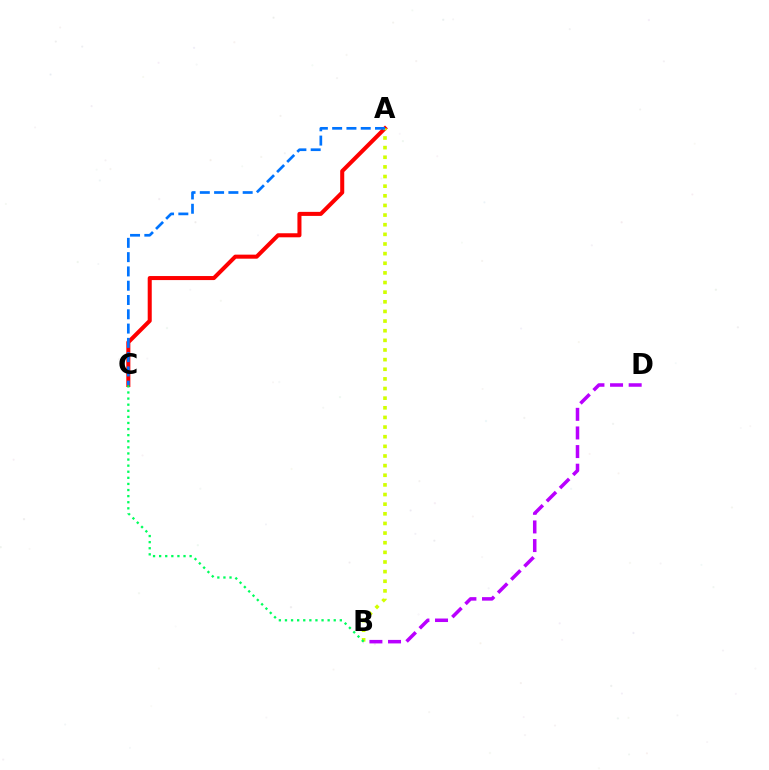{('A', 'C'): [{'color': '#ff0000', 'line_style': 'solid', 'thickness': 2.91}, {'color': '#0074ff', 'line_style': 'dashed', 'thickness': 1.94}], ('A', 'B'): [{'color': '#d1ff00', 'line_style': 'dotted', 'thickness': 2.62}], ('B', 'D'): [{'color': '#b900ff', 'line_style': 'dashed', 'thickness': 2.53}], ('B', 'C'): [{'color': '#00ff5c', 'line_style': 'dotted', 'thickness': 1.66}]}